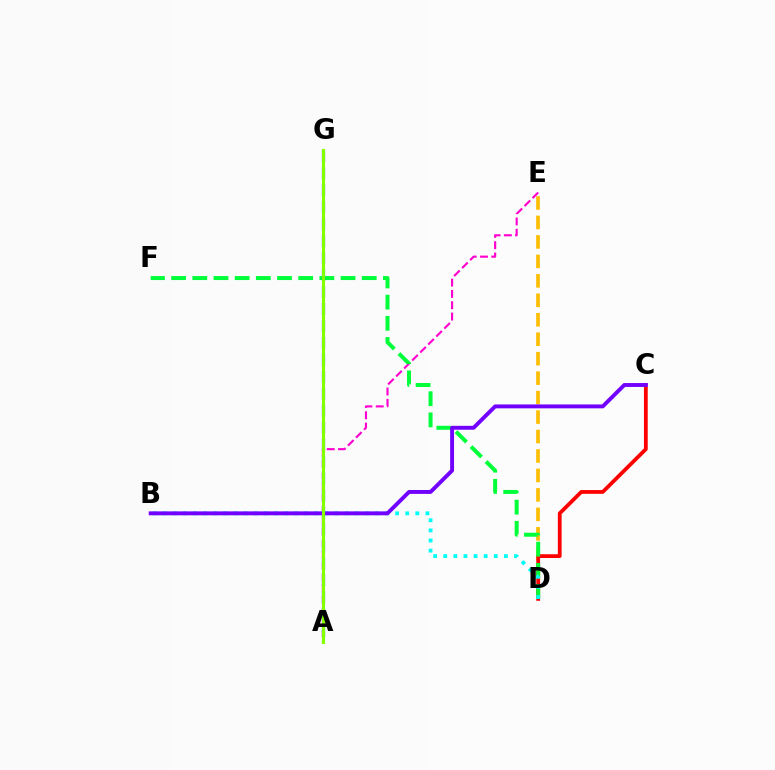{('D', 'E'): [{'color': '#ffbd00', 'line_style': 'dashed', 'thickness': 2.64}], ('C', 'D'): [{'color': '#ff0000', 'line_style': 'solid', 'thickness': 2.72}], ('A', 'E'): [{'color': '#ff00cf', 'line_style': 'dashed', 'thickness': 1.54}], ('D', 'F'): [{'color': '#00ff39', 'line_style': 'dashed', 'thickness': 2.88}], ('A', 'G'): [{'color': '#004bff', 'line_style': 'dashed', 'thickness': 2.3}, {'color': '#84ff00', 'line_style': 'solid', 'thickness': 2.24}], ('B', 'D'): [{'color': '#00fff6', 'line_style': 'dotted', 'thickness': 2.75}], ('B', 'C'): [{'color': '#7200ff', 'line_style': 'solid', 'thickness': 2.81}]}